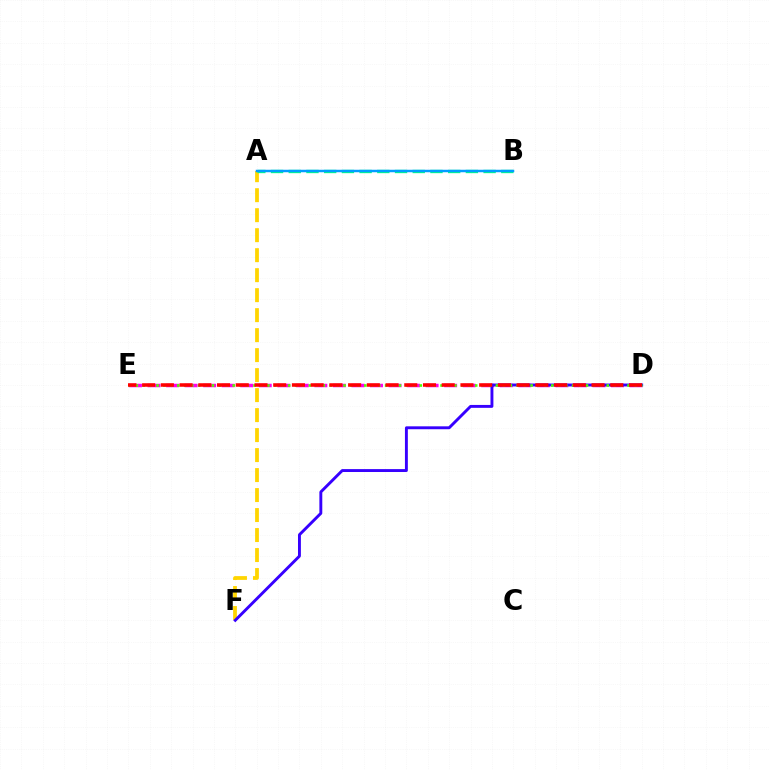{('A', 'F'): [{'color': '#ffd500', 'line_style': 'dashed', 'thickness': 2.72}], ('A', 'B'): [{'color': '#00ff86', 'line_style': 'dashed', 'thickness': 2.41}, {'color': '#009eff', 'line_style': 'solid', 'thickness': 1.79}], ('D', 'E'): [{'color': '#ff00ed', 'line_style': 'dashed', 'thickness': 2.52}, {'color': '#4fff00', 'line_style': 'dotted', 'thickness': 1.88}, {'color': '#ff0000', 'line_style': 'dashed', 'thickness': 2.54}], ('D', 'F'): [{'color': '#3700ff', 'line_style': 'solid', 'thickness': 2.09}]}